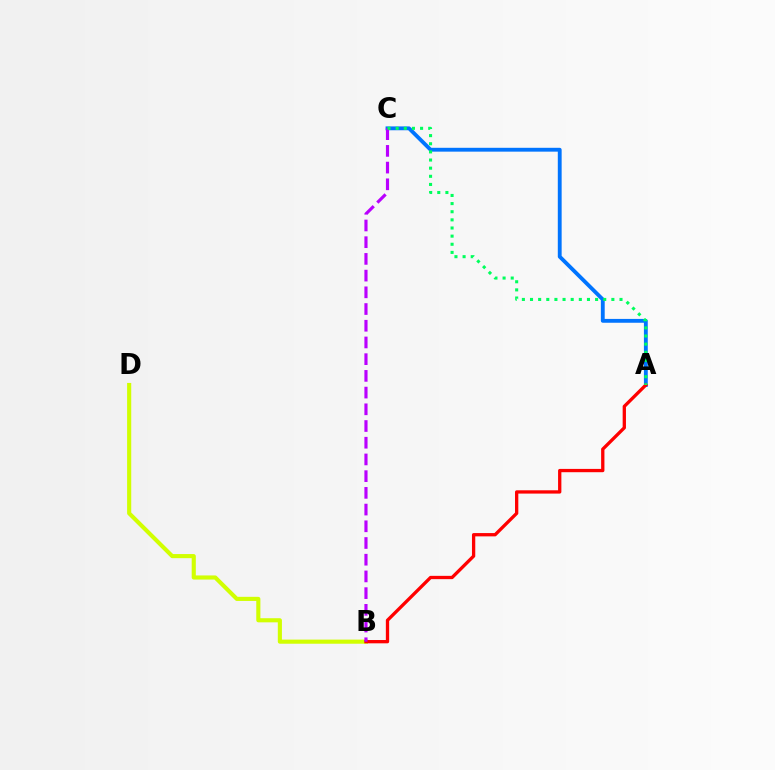{('A', 'C'): [{'color': '#0074ff', 'line_style': 'solid', 'thickness': 2.77}, {'color': '#00ff5c', 'line_style': 'dotted', 'thickness': 2.21}], ('B', 'D'): [{'color': '#d1ff00', 'line_style': 'solid', 'thickness': 2.96}], ('A', 'B'): [{'color': '#ff0000', 'line_style': 'solid', 'thickness': 2.38}], ('B', 'C'): [{'color': '#b900ff', 'line_style': 'dashed', 'thickness': 2.27}]}